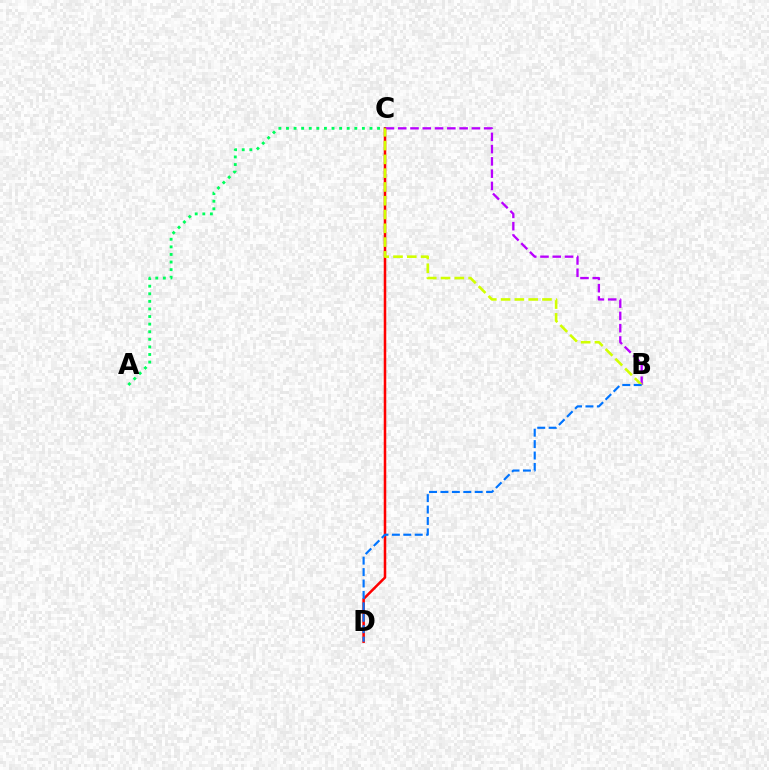{('C', 'D'): [{'color': '#ff0000', 'line_style': 'solid', 'thickness': 1.82}], ('A', 'C'): [{'color': '#00ff5c', 'line_style': 'dotted', 'thickness': 2.06}], ('B', 'C'): [{'color': '#b900ff', 'line_style': 'dashed', 'thickness': 1.67}, {'color': '#d1ff00', 'line_style': 'dashed', 'thickness': 1.87}], ('B', 'D'): [{'color': '#0074ff', 'line_style': 'dashed', 'thickness': 1.55}]}